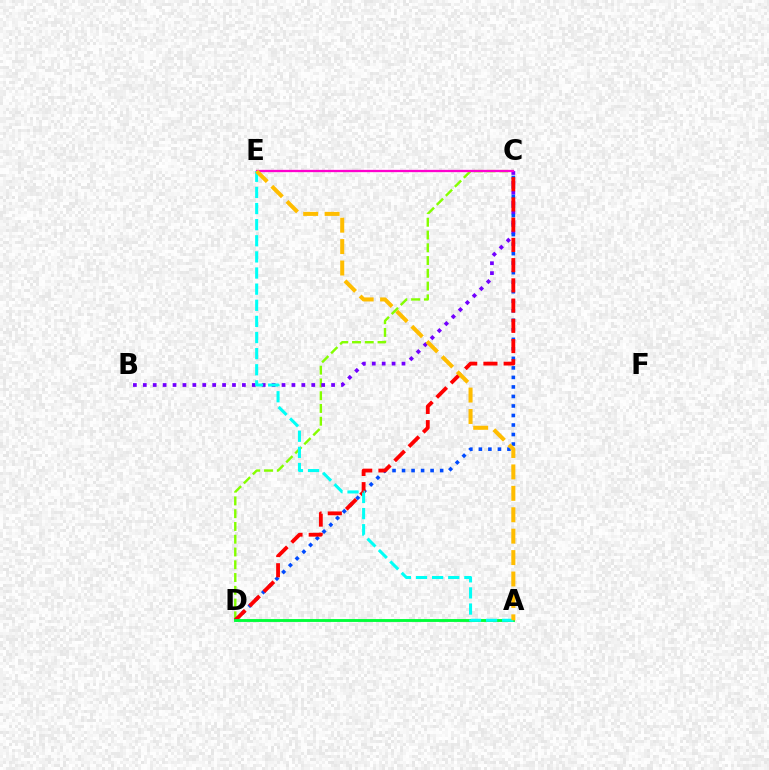{('C', 'D'): [{'color': '#84ff00', 'line_style': 'dashed', 'thickness': 1.73}, {'color': '#004bff', 'line_style': 'dotted', 'thickness': 2.59}, {'color': '#ff0000', 'line_style': 'dashed', 'thickness': 2.75}], ('B', 'C'): [{'color': '#7200ff', 'line_style': 'dotted', 'thickness': 2.69}], ('A', 'D'): [{'color': '#00ff39', 'line_style': 'solid', 'thickness': 2.07}], ('C', 'E'): [{'color': '#ff00cf', 'line_style': 'solid', 'thickness': 1.65}], ('A', 'E'): [{'color': '#00fff6', 'line_style': 'dashed', 'thickness': 2.19}, {'color': '#ffbd00', 'line_style': 'dashed', 'thickness': 2.91}]}